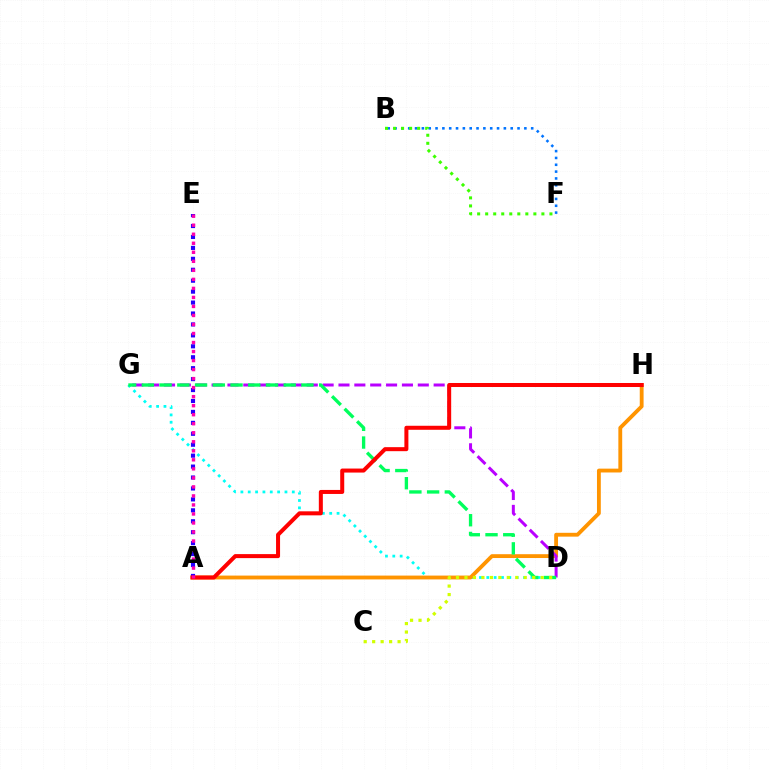{('B', 'F'): [{'color': '#0074ff', 'line_style': 'dotted', 'thickness': 1.86}, {'color': '#3dff00', 'line_style': 'dotted', 'thickness': 2.18}], ('D', 'G'): [{'color': '#00fff6', 'line_style': 'dotted', 'thickness': 2.0}, {'color': '#b900ff', 'line_style': 'dashed', 'thickness': 2.15}, {'color': '#00ff5c', 'line_style': 'dashed', 'thickness': 2.41}], ('A', 'H'): [{'color': '#ff9400', 'line_style': 'solid', 'thickness': 2.76}, {'color': '#ff0000', 'line_style': 'solid', 'thickness': 2.89}], ('A', 'E'): [{'color': '#2500ff', 'line_style': 'dotted', 'thickness': 2.97}, {'color': '#ff00ac', 'line_style': 'dotted', 'thickness': 2.45}], ('C', 'D'): [{'color': '#d1ff00', 'line_style': 'dotted', 'thickness': 2.3}]}